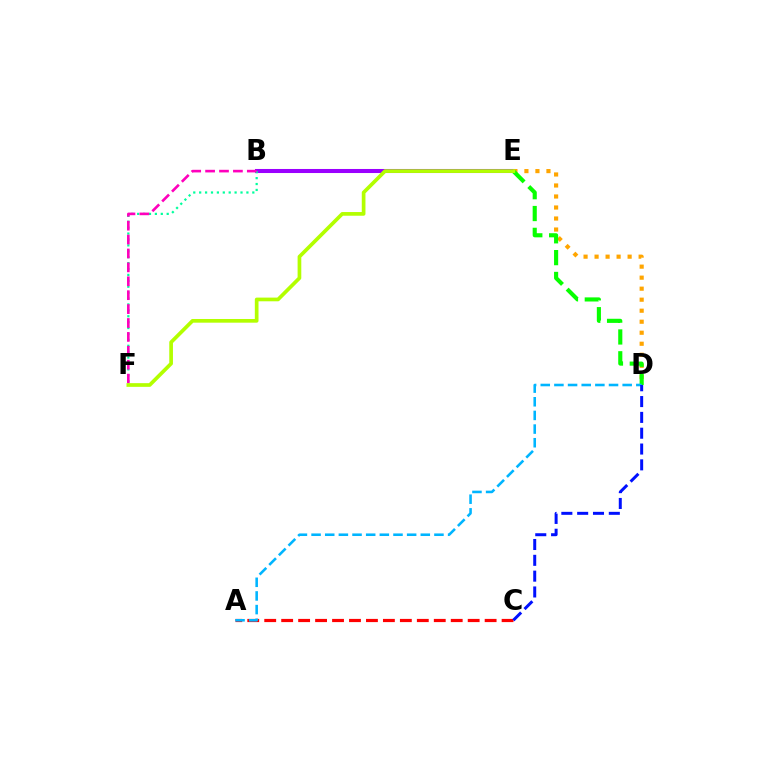{('B', 'E'): [{'color': '#9b00ff', 'line_style': 'solid', 'thickness': 2.92}], ('B', 'F'): [{'color': '#00ff9d', 'line_style': 'dotted', 'thickness': 1.6}, {'color': '#ff00bd', 'line_style': 'dashed', 'thickness': 1.89}], ('D', 'E'): [{'color': '#ffa500', 'line_style': 'dotted', 'thickness': 2.99}, {'color': '#08ff00', 'line_style': 'dashed', 'thickness': 2.97}], ('A', 'C'): [{'color': '#ff0000', 'line_style': 'dashed', 'thickness': 2.3}], ('A', 'D'): [{'color': '#00b5ff', 'line_style': 'dashed', 'thickness': 1.85}], ('C', 'D'): [{'color': '#0010ff', 'line_style': 'dashed', 'thickness': 2.15}], ('E', 'F'): [{'color': '#b3ff00', 'line_style': 'solid', 'thickness': 2.66}]}